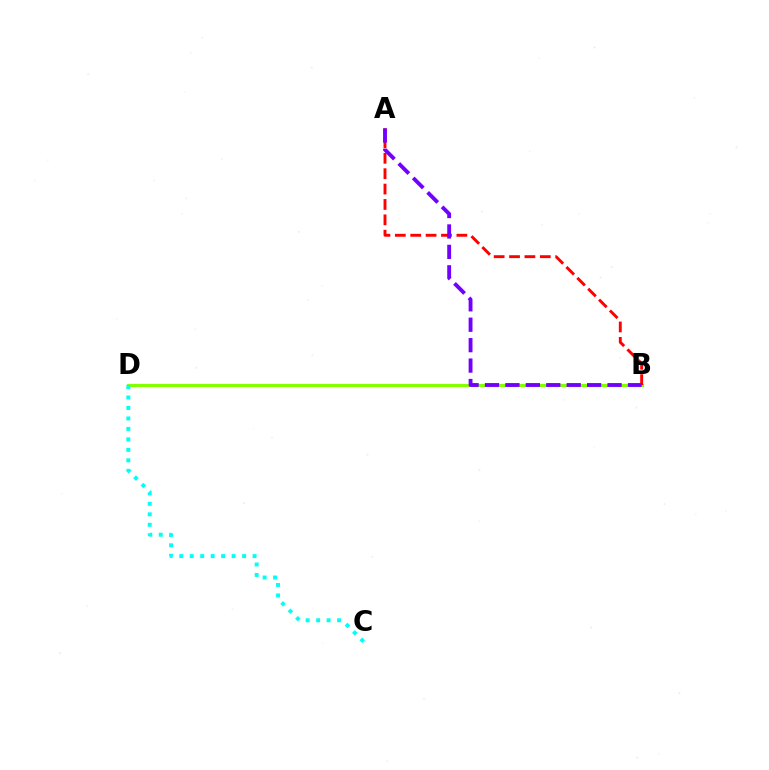{('B', 'D'): [{'color': '#84ff00', 'line_style': 'solid', 'thickness': 2.29}], ('C', 'D'): [{'color': '#00fff6', 'line_style': 'dotted', 'thickness': 2.85}], ('A', 'B'): [{'color': '#ff0000', 'line_style': 'dashed', 'thickness': 2.09}, {'color': '#7200ff', 'line_style': 'dashed', 'thickness': 2.78}]}